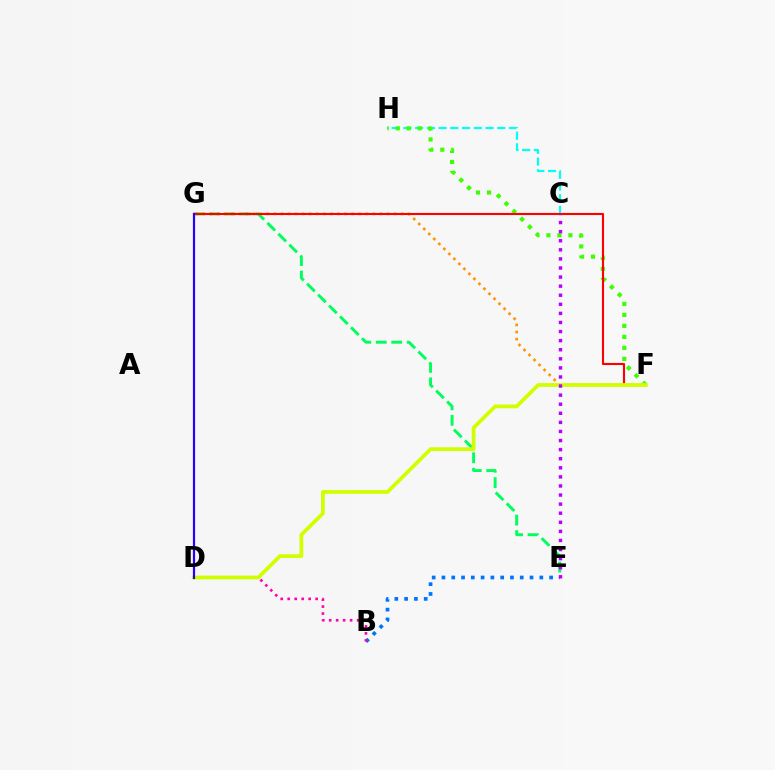{('C', 'H'): [{'color': '#00fff6', 'line_style': 'dashed', 'thickness': 1.59}], ('B', 'E'): [{'color': '#0074ff', 'line_style': 'dotted', 'thickness': 2.66}], ('E', 'G'): [{'color': '#00ff5c', 'line_style': 'dashed', 'thickness': 2.1}], ('F', 'G'): [{'color': '#ff9400', 'line_style': 'dotted', 'thickness': 1.92}, {'color': '#ff0000', 'line_style': 'solid', 'thickness': 1.52}], ('B', 'D'): [{'color': '#ff00ac', 'line_style': 'dotted', 'thickness': 1.9}], ('F', 'H'): [{'color': '#3dff00', 'line_style': 'dotted', 'thickness': 2.99}], ('D', 'F'): [{'color': '#d1ff00', 'line_style': 'solid', 'thickness': 2.7}], ('D', 'G'): [{'color': '#2500ff', 'line_style': 'solid', 'thickness': 1.57}], ('C', 'E'): [{'color': '#b900ff', 'line_style': 'dotted', 'thickness': 2.47}]}